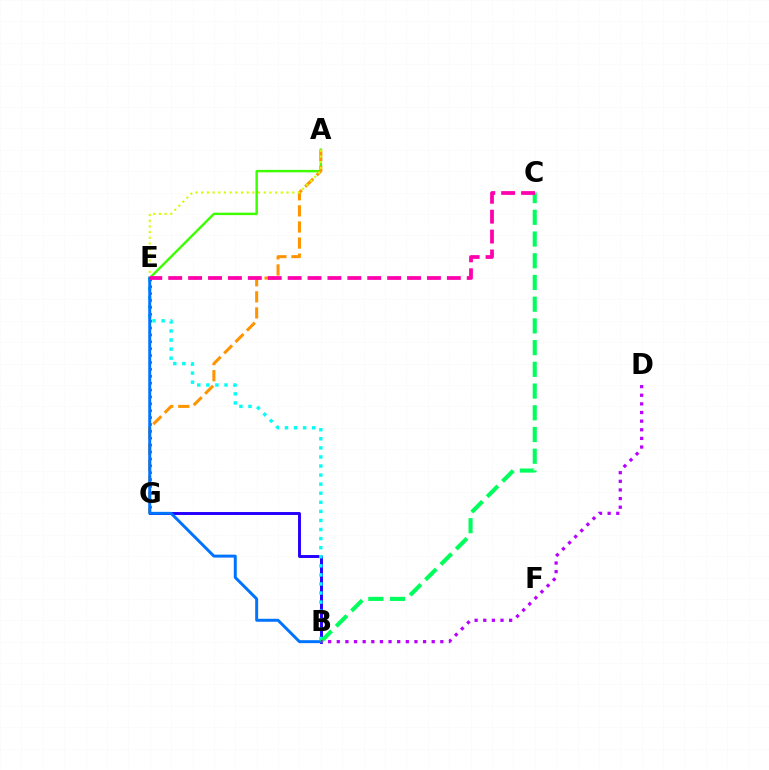{('A', 'E'): [{'color': '#3dff00', 'line_style': 'solid', 'thickness': 1.75}, {'color': '#d1ff00', 'line_style': 'dotted', 'thickness': 1.54}], ('B', 'G'): [{'color': '#2500ff', 'line_style': 'solid', 'thickness': 2.11}], ('A', 'G'): [{'color': '#ff9400', 'line_style': 'dashed', 'thickness': 2.19}], ('B', 'E'): [{'color': '#00fff6', 'line_style': 'dotted', 'thickness': 2.47}, {'color': '#0074ff', 'line_style': 'solid', 'thickness': 2.13}], ('E', 'G'): [{'color': '#ff0000', 'line_style': 'dotted', 'thickness': 1.87}], ('B', 'C'): [{'color': '#00ff5c', 'line_style': 'dashed', 'thickness': 2.95}], ('B', 'D'): [{'color': '#b900ff', 'line_style': 'dotted', 'thickness': 2.34}], ('C', 'E'): [{'color': '#ff00ac', 'line_style': 'dashed', 'thickness': 2.7}]}